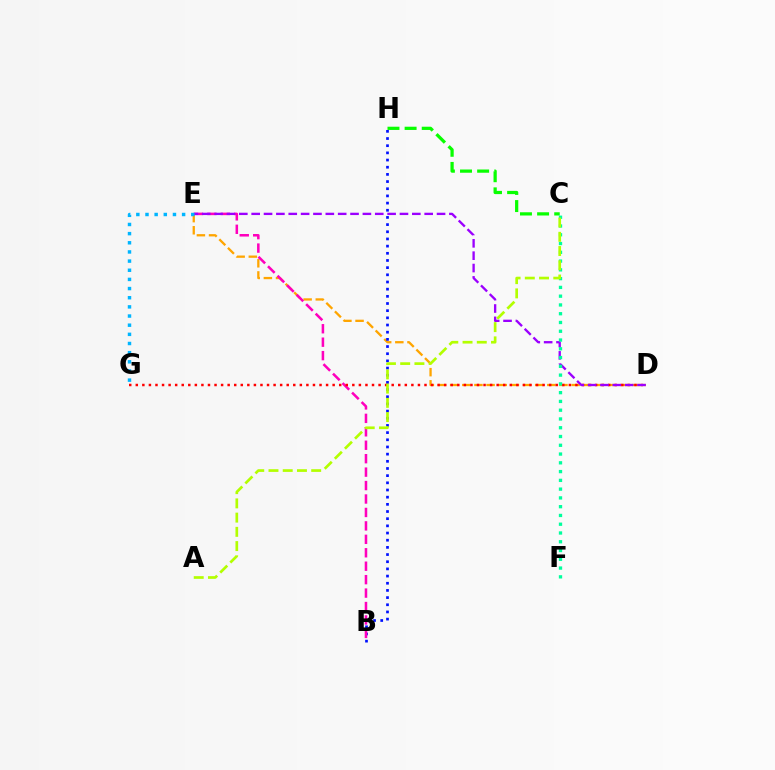{('D', 'E'): [{'color': '#ffa500', 'line_style': 'dashed', 'thickness': 1.65}, {'color': '#9b00ff', 'line_style': 'dashed', 'thickness': 1.68}], ('B', 'H'): [{'color': '#0010ff', 'line_style': 'dotted', 'thickness': 1.95}], ('B', 'E'): [{'color': '#ff00bd', 'line_style': 'dashed', 'thickness': 1.83}], ('D', 'G'): [{'color': '#ff0000', 'line_style': 'dotted', 'thickness': 1.78}], ('C', 'F'): [{'color': '#00ff9d', 'line_style': 'dotted', 'thickness': 2.38}], ('A', 'C'): [{'color': '#b3ff00', 'line_style': 'dashed', 'thickness': 1.93}], ('E', 'G'): [{'color': '#00b5ff', 'line_style': 'dotted', 'thickness': 2.49}], ('C', 'H'): [{'color': '#08ff00', 'line_style': 'dashed', 'thickness': 2.33}]}